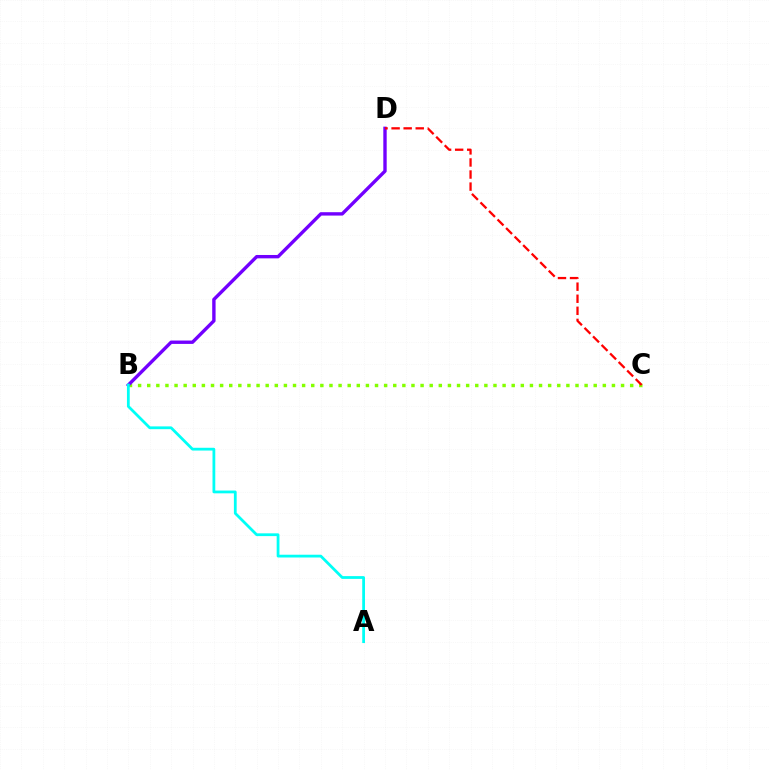{('B', 'C'): [{'color': '#84ff00', 'line_style': 'dotted', 'thickness': 2.48}], ('B', 'D'): [{'color': '#7200ff', 'line_style': 'solid', 'thickness': 2.43}], ('A', 'B'): [{'color': '#00fff6', 'line_style': 'solid', 'thickness': 2.0}], ('C', 'D'): [{'color': '#ff0000', 'line_style': 'dashed', 'thickness': 1.64}]}